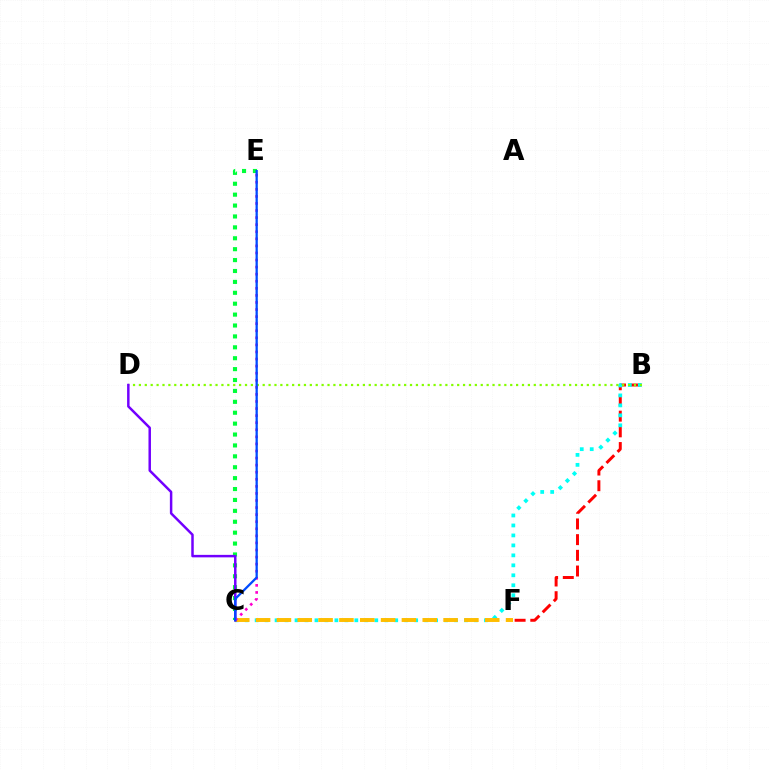{('B', 'F'): [{'color': '#ff0000', 'line_style': 'dashed', 'thickness': 2.13}], ('B', 'C'): [{'color': '#00fff6', 'line_style': 'dotted', 'thickness': 2.71}], ('B', 'D'): [{'color': '#84ff00', 'line_style': 'dotted', 'thickness': 1.6}], ('C', 'E'): [{'color': '#00ff39', 'line_style': 'dotted', 'thickness': 2.96}, {'color': '#ff00cf', 'line_style': 'dotted', 'thickness': 1.92}, {'color': '#004bff', 'line_style': 'solid', 'thickness': 1.64}], ('C', 'F'): [{'color': '#ffbd00', 'line_style': 'dashed', 'thickness': 2.83}], ('C', 'D'): [{'color': '#7200ff', 'line_style': 'solid', 'thickness': 1.79}]}